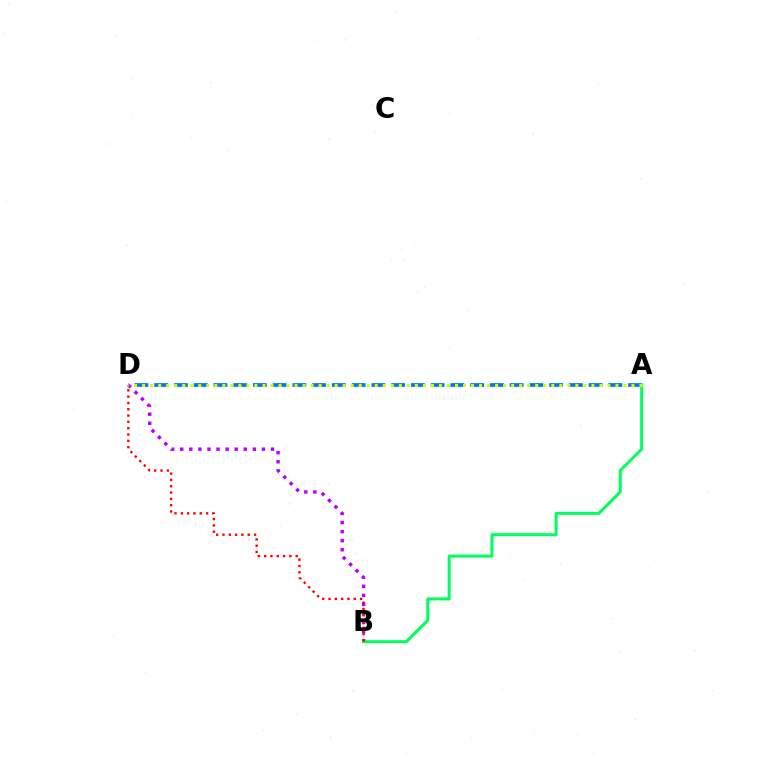{('B', 'D'): [{'color': '#b900ff', 'line_style': 'dotted', 'thickness': 2.47}, {'color': '#ff0000', 'line_style': 'dotted', 'thickness': 1.71}], ('A', 'D'): [{'color': '#0074ff', 'line_style': 'dashed', 'thickness': 2.68}, {'color': '#d1ff00', 'line_style': 'dotted', 'thickness': 2.18}], ('A', 'B'): [{'color': '#00ff5c', 'line_style': 'solid', 'thickness': 2.16}]}